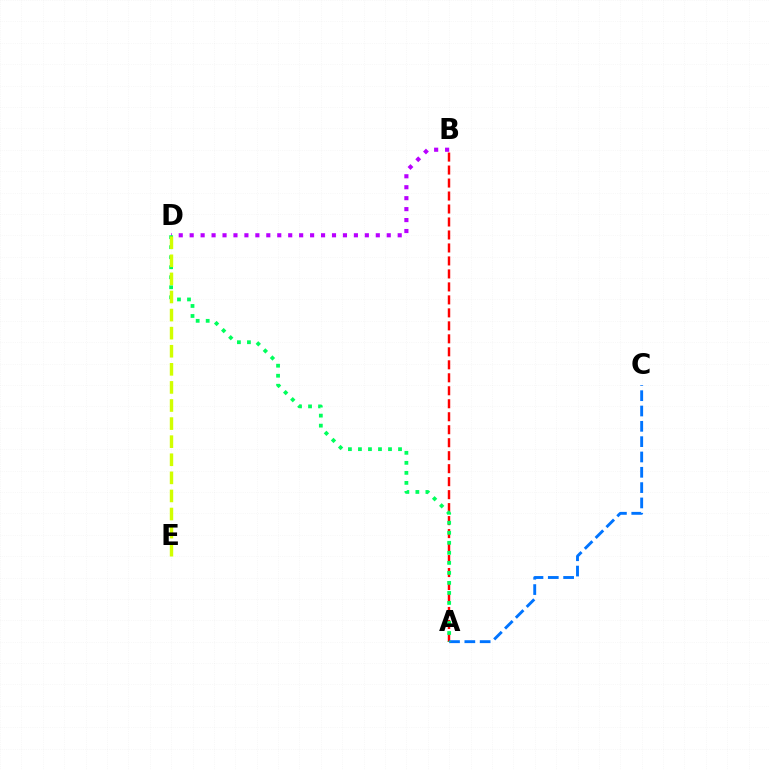{('A', 'B'): [{'color': '#ff0000', 'line_style': 'dashed', 'thickness': 1.76}], ('A', 'C'): [{'color': '#0074ff', 'line_style': 'dashed', 'thickness': 2.08}], ('B', 'D'): [{'color': '#b900ff', 'line_style': 'dotted', 'thickness': 2.97}], ('A', 'D'): [{'color': '#00ff5c', 'line_style': 'dotted', 'thickness': 2.72}], ('D', 'E'): [{'color': '#d1ff00', 'line_style': 'dashed', 'thickness': 2.46}]}